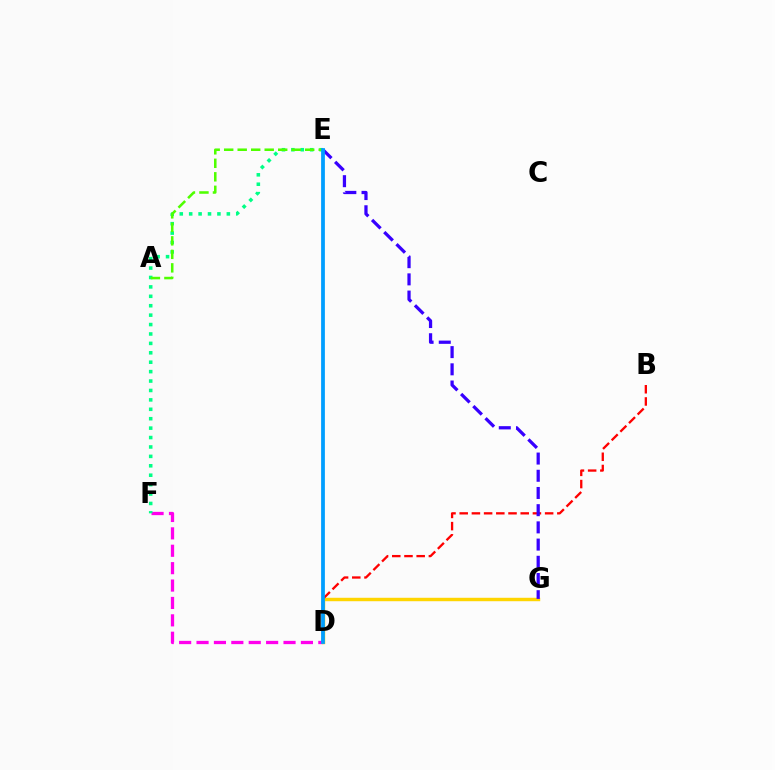{('D', 'F'): [{'color': '#ff00ed', 'line_style': 'dashed', 'thickness': 2.36}], ('E', 'F'): [{'color': '#00ff86', 'line_style': 'dotted', 'thickness': 2.56}], ('D', 'G'): [{'color': '#ffd500', 'line_style': 'solid', 'thickness': 2.47}], ('B', 'D'): [{'color': '#ff0000', 'line_style': 'dashed', 'thickness': 1.66}], ('E', 'G'): [{'color': '#3700ff', 'line_style': 'dashed', 'thickness': 2.34}], ('A', 'E'): [{'color': '#4fff00', 'line_style': 'dashed', 'thickness': 1.83}], ('D', 'E'): [{'color': '#009eff', 'line_style': 'solid', 'thickness': 2.72}]}